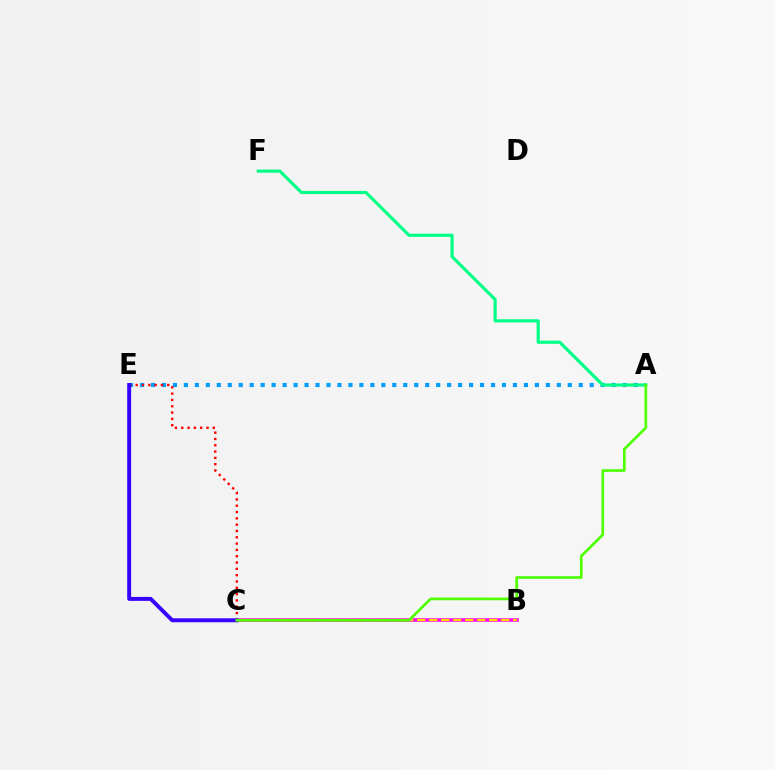{('A', 'E'): [{'color': '#009eff', 'line_style': 'dotted', 'thickness': 2.98}], ('B', 'C'): [{'color': '#ff00ed', 'line_style': 'solid', 'thickness': 2.54}, {'color': '#ffd500', 'line_style': 'dashed', 'thickness': 1.63}], ('C', 'E'): [{'color': '#ff0000', 'line_style': 'dotted', 'thickness': 1.72}, {'color': '#3700ff', 'line_style': 'solid', 'thickness': 2.83}], ('A', 'F'): [{'color': '#00ff86', 'line_style': 'solid', 'thickness': 2.26}], ('A', 'C'): [{'color': '#4fff00', 'line_style': 'solid', 'thickness': 1.93}]}